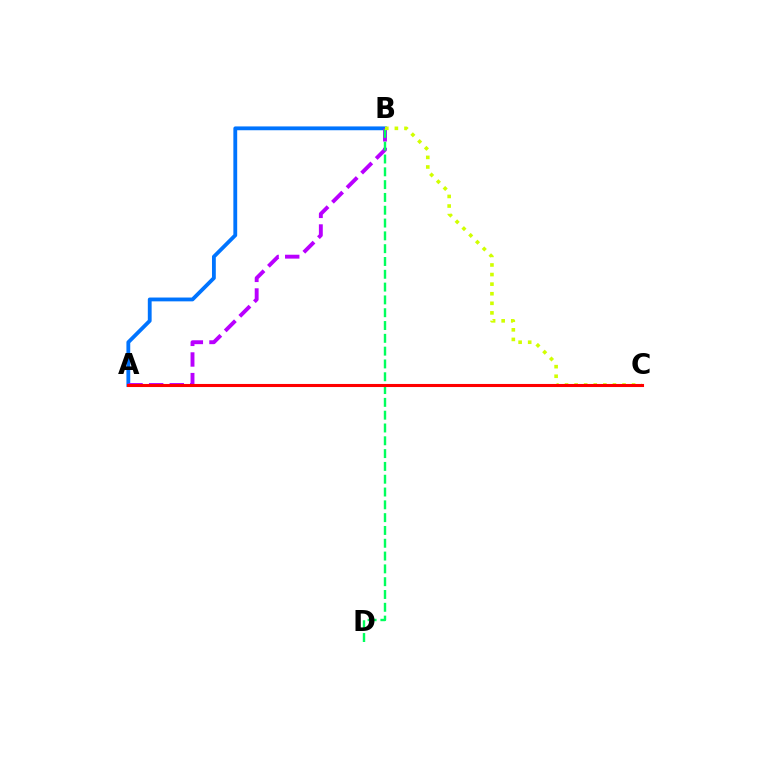{('A', 'B'): [{'color': '#0074ff', 'line_style': 'solid', 'thickness': 2.75}, {'color': '#b900ff', 'line_style': 'dashed', 'thickness': 2.8}], ('B', 'D'): [{'color': '#00ff5c', 'line_style': 'dashed', 'thickness': 1.74}], ('B', 'C'): [{'color': '#d1ff00', 'line_style': 'dotted', 'thickness': 2.6}], ('A', 'C'): [{'color': '#ff0000', 'line_style': 'solid', 'thickness': 2.22}]}